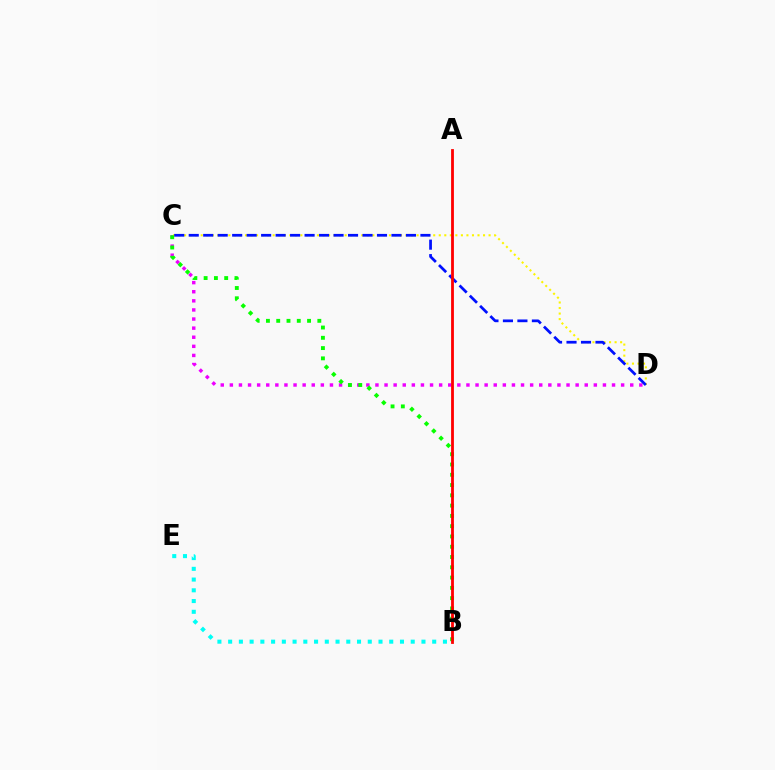{('C', 'D'): [{'color': '#ee00ff', 'line_style': 'dotted', 'thickness': 2.47}, {'color': '#fcf500', 'line_style': 'dotted', 'thickness': 1.5}, {'color': '#0010ff', 'line_style': 'dashed', 'thickness': 1.97}], ('B', 'E'): [{'color': '#00fff6', 'line_style': 'dotted', 'thickness': 2.92}], ('B', 'C'): [{'color': '#08ff00', 'line_style': 'dotted', 'thickness': 2.79}], ('A', 'B'): [{'color': '#ff0000', 'line_style': 'solid', 'thickness': 2.02}]}